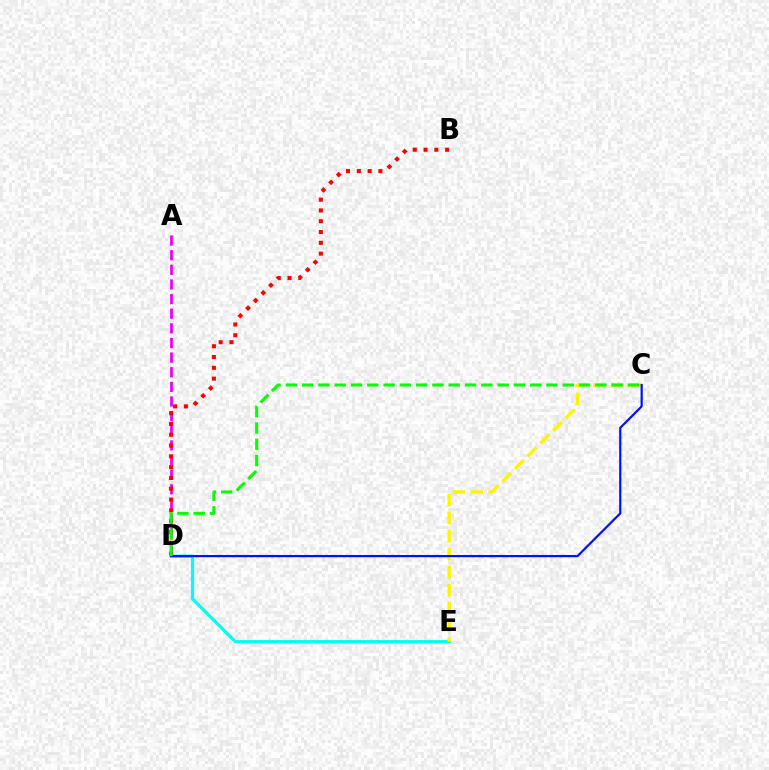{('D', 'E'): [{'color': '#00fff6', 'line_style': 'solid', 'thickness': 2.29}], ('A', 'D'): [{'color': '#ee00ff', 'line_style': 'dashed', 'thickness': 1.99}], ('B', 'D'): [{'color': '#ff0000', 'line_style': 'dotted', 'thickness': 2.93}], ('C', 'E'): [{'color': '#fcf500', 'line_style': 'dashed', 'thickness': 2.44}], ('C', 'D'): [{'color': '#0010ff', 'line_style': 'solid', 'thickness': 1.59}, {'color': '#08ff00', 'line_style': 'dashed', 'thickness': 2.21}]}